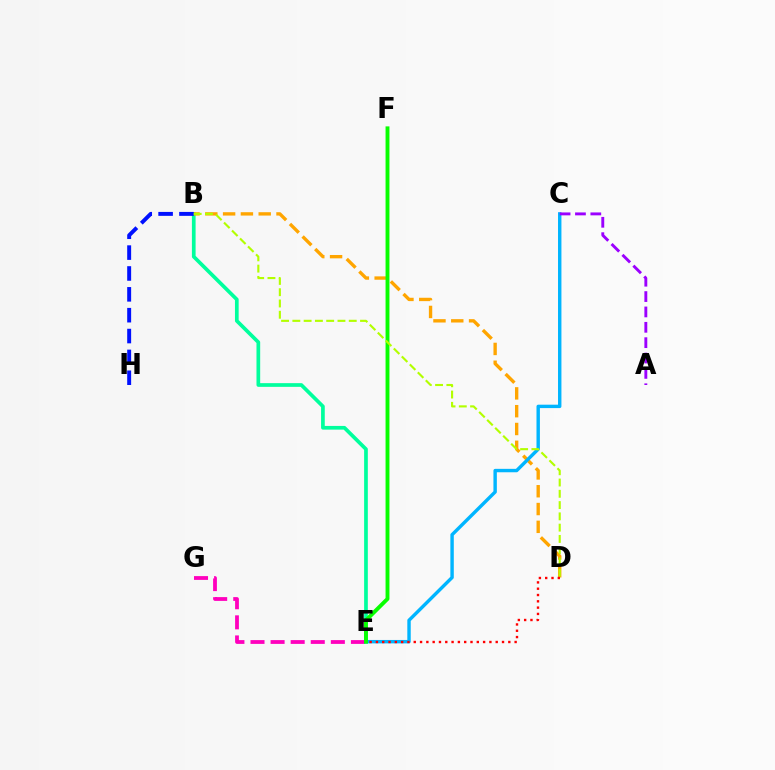{('E', 'G'): [{'color': '#ff00bd', 'line_style': 'dashed', 'thickness': 2.73}], ('B', 'E'): [{'color': '#00ff9d', 'line_style': 'solid', 'thickness': 2.66}], ('B', 'D'): [{'color': '#ffa500', 'line_style': 'dashed', 'thickness': 2.42}, {'color': '#b3ff00', 'line_style': 'dashed', 'thickness': 1.53}], ('B', 'H'): [{'color': '#0010ff', 'line_style': 'dashed', 'thickness': 2.83}], ('C', 'E'): [{'color': '#00b5ff', 'line_style': 'solid', 'thickness': 2.46}], ('A', 'C'): [{'color': '#9b00ff', 'line_style': 'dashed', 'thickness': 2.09}], ('E', 'F'): [{'color': '#08ff00', 'line_style': 'solid', 'thickness': 2.8}], ('D', 'E'): [{'color': '#ff0000', 'line_style': 'dotted', 'thickness': 1.71}]}